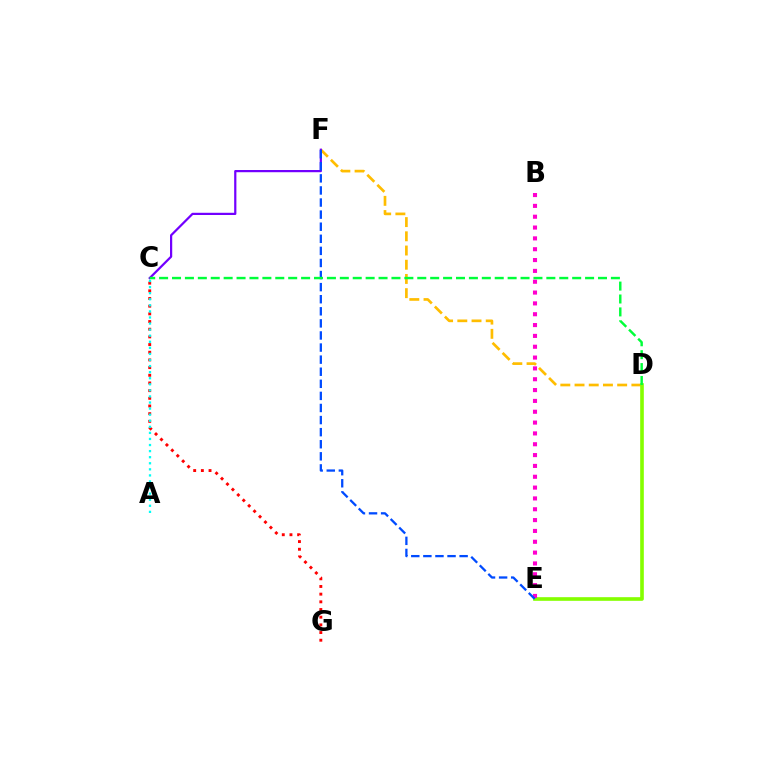{('D', 'F'): [{'color': '#ffbd00', 'line_style': 'dashed', 'thickness': 1.93}], ('C', 'F'): [{'color': '#7200ff', 'line_style': 'solid', 'thickness': 1.6}], ('D', 'E'): [{'color': '#84ff00', 'line_style': 'solid', 'thickness': 2.62}], ('B', 'E'): [{'color': '#ff00cf', 'line_style': 'dotted', 'thickness': 2.94}], ('E', 'F'): [{'color': '#004bff', 'line_style': 'dashed', 'thickness': 1.64}], ('C', 'G'): [{'color': '#ff0000', 'line_style': 'dotted', 'thickness': 2.09}], ('A', 'C'): [{'color': '#00fff6', 'line_style': 'dotted', 'thickness': 1.65}], ('C', 'D'): [{'color': '#00ff39', 'line_style': 'dashed', 'thickness': 1.75}]}